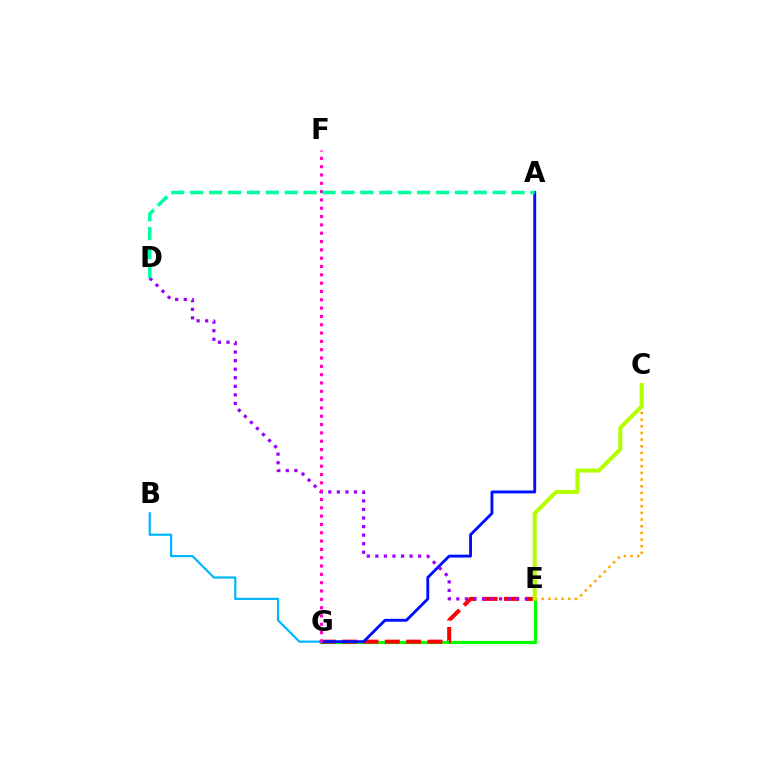{('E', 'G'): [{'color': '#08ff00', 'line_style': 'solid', 'thickness': 2.28}, {'color': '#ff0000', 'line_style': 'dashed', 'thickness': 2.9}], ('C', 'E'): [{'color': '#ffa500', 'line_style': 'dotted', 'thickness': 1.81}, {'color': '#b3ff00', 'line_style': 'solid', 'thickness': 2.9}], ('A', 'G'): [{'color': '#0010ff', 'line_style': 'solid', 'thickness': 2.08}], ('D', 'E'): [{'color': '#9b00ff', 'line_style': 'dotted', 'thickness': 2.32}], ('B', 'G'): [{'color': '#00b5ff', 'line_style': 'solid', 'thickness': 1.59}], ('F', 'G'): [{'color': '#ff00bd', 'line_style': 'dotted', 'thickness': 2.26}], ('A', 'D'): [{'color': '#00ff9d', 'line_style': 'dashed', 'thickness': 2.57}]}